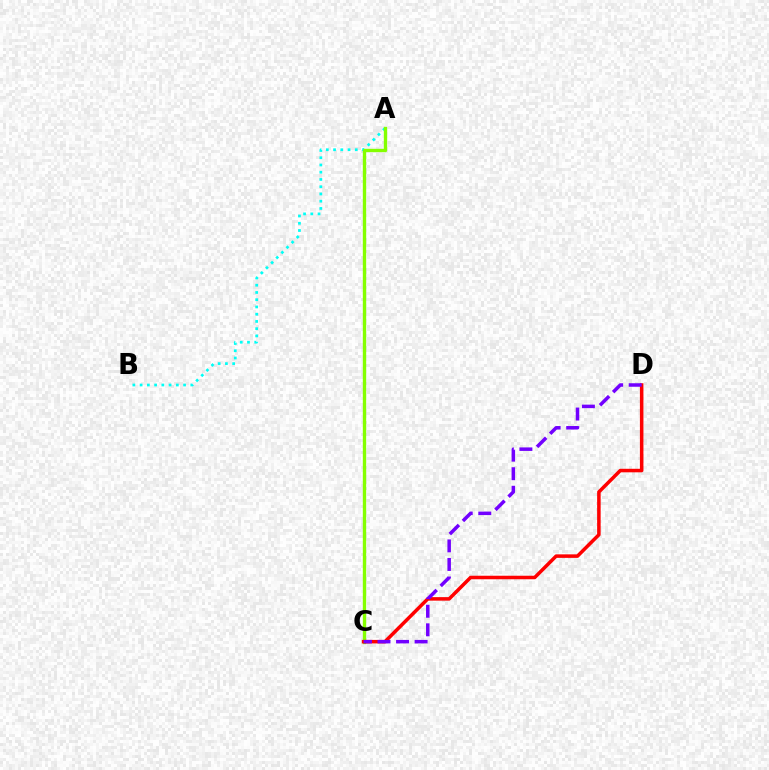{('A', 'B'): [{'color': '#00fff6', 'line_style': 'dotted', 'thickness': 1.97}], ('A', 'C'): [{'color': '#84ff00', 'line_style': 'solid', 'thickness': 2.42}], ('C', 'D'): [{'color': '#ff0000', 'line_style': 'solid', 'thickness': 2.54}, {'color': '#7200ff', 'line_style': 'dashed', 'thickness': 2.52}]}